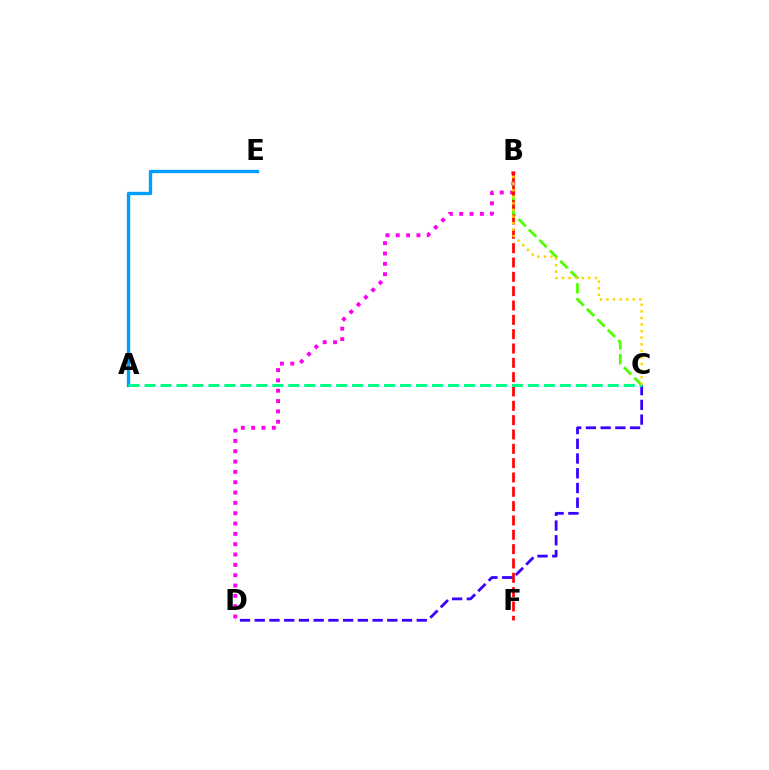{('B', 'C'): [{'color': '#4fff00', 'line_style': 'dashed', 'thickness': 2.01}, {'color': '#ffd500', 'line_style': 'dotted', 'thickness': 1.79}], ('B', 'D'): [{'color': '#ff00ed', 'line_style': 'dotted', 'thickness': 2.81}], ('B', 'F'): [{'color': '#ff0000', 'line_style': 'dashed', 'thickness': 1.95}], ('C', 'D'): [{'color': '#3700ff', 'line_style': 'dashed', 'thickness': 2.0}], ('A', 'E'): [{'color': '#009eff', 'line_style': 'solid', 'thickness': 2.41}], ('A', 'C'): [{'color': '#00ff86', 'line_style': 'dashed', 'thickness': 2.17}]}